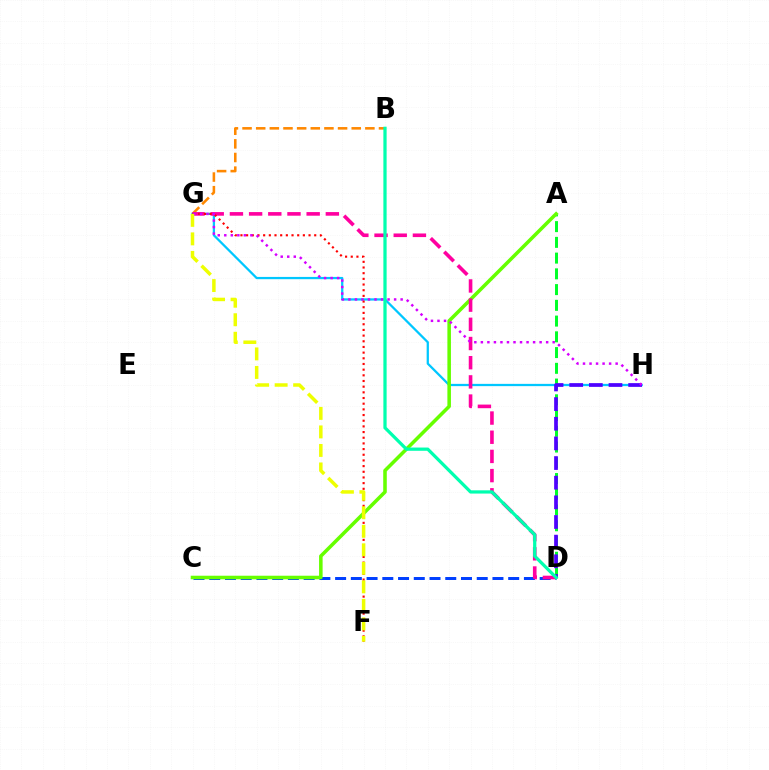{('B', 'G'): [{'color': '#ff8800', 'line_style': 'dashed', 'thickness': 1.85}], ('G', 'H'): [{'color': '#00c7ff', 'line_style': 'solid', 'thickness': 1.63}, {'color': '#d600ff', 'line_style': 'dotted', 'thickness': 1.77}], ('C', 'D'): [{'color': '#003fff', 'line_style': 'dashed', 'thickness': 2.14}], ('A', 'D'): [{'color': '#00ff27', 'line_style': 'dashed', 'thickness': 2.14}], ('A', 'C'): [{'color': '#66ff00', 'line_style': 'solid', 'thickness': 2.56}], ('D', 'H'): [{'color': '#4f00ff', 'line_style': 'dashed', 'thickness': 2.67}], ('D', 'G'): [{'color': '#ff00a0', 'line_style': 'dashed', 'thickness': 2.61}], ('F', 'G'): [{'color': '#ff0000', 'line_style': 'dotted', 'thickness': 1.54}, {'color': '#eeff00', 'line_style': 'dashed', 'thickness': 2.52}], ('B', 'D'): [{'color': '#00ffaf', 'line_style': 'solid', 'thickness': 2.34}]}